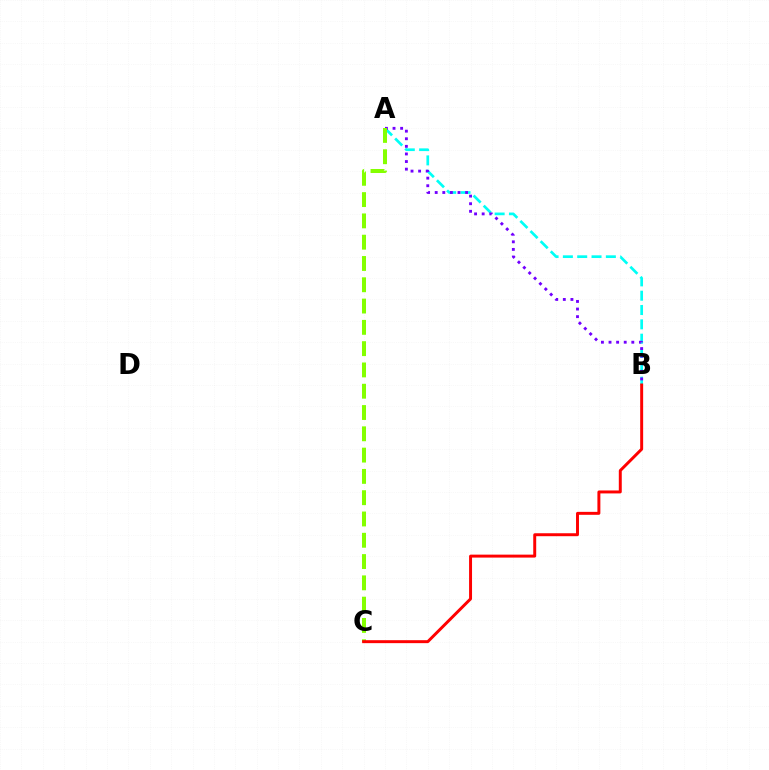{('A', 'B'): [{'color': '#00fff6', 'line_style': 'dashed', 'thickness': 1.95}, {'color': '#7200ff', 'line_style': 'dotted', 'thickness': 2.06}], ('A', 'C'): [{'color': '#84ff00', 'line_style': 'dashed', 'thickness': 2.89}], ('B', 'C'): [{'color': '#ff0000', 'line_style': 'solid', 'thickness': 2.13}]}